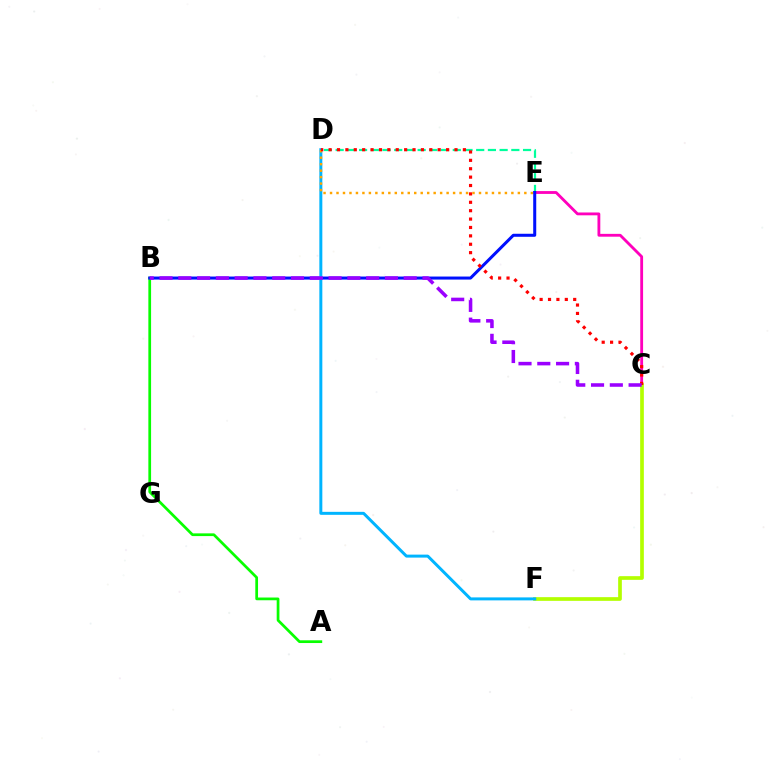{('A', 'B'): [{'color': '#08ff00', 'line_style': 'solid', 'thickness': 1.96}], ('D', 'E'): [{'color': '#00ff9d', 'line_style': 'dashed', 'thickness': 1.59}, {'color': '#ffa500', 'line_style': 'dotted', 'thickness': 1.76}], ('C', 'E'): [{'color': '#ff00bd', 'line_style': 'solid', 'thickness': 2.04}], ('C', 'F'): [{'color': '#b3ff00', 'line_style': 'solid', 'thickness': 2.66}], ('B', 'E'): [{'color': '#0010ff', 'line_style': 'solid', 'thickness': 2.18}], ('D', 'F'): [{'color': '#00b5ff', 'line_style': 'solid', 'thickness': 2.15}], ('C', 'D'): [{'color': '#ff0000', 'line_style': 'dotted', 'thickness': 2.28}], ('B', 'C'): [{'color': '#9b00ff', 'line_style': 'dashed', 'thickness': 2.55}]}